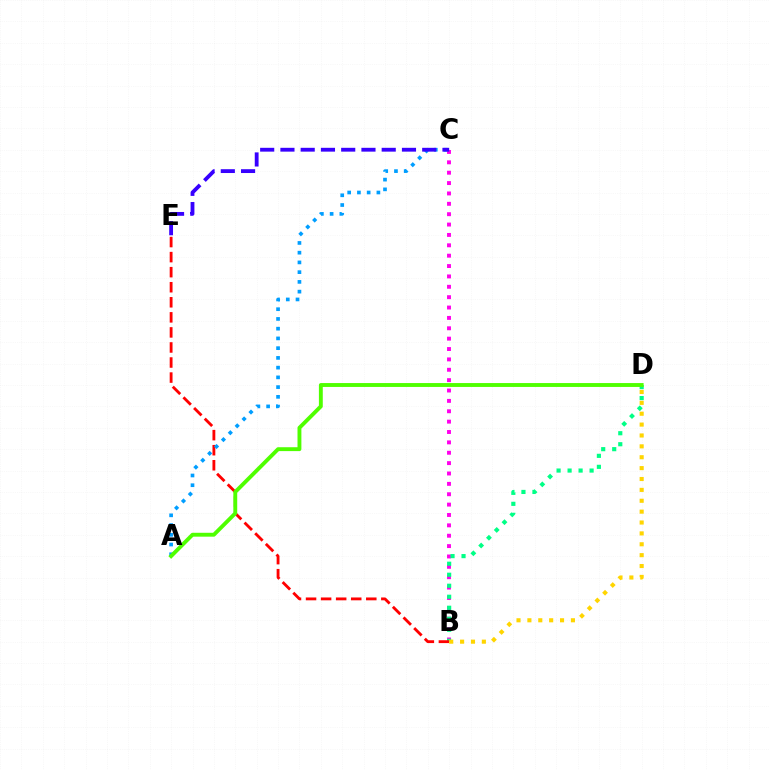{('B', 'C'): [{'color': '#ff00ed', 'line_style': 'dotted', 'thickness': 2.82}], ('B', 'D'): [{'color': '#00ff86', 'line_style': 'dotted', 'thickness': 2.99}, {'color': '#ffd500', 'line_style': 'dotted', 'thickness': 2.96}], ('B', 'E'): [{'color': '#ff0000', 'line_style': 'dashed', 'thickness': 2.05}], ('A', 'C'): [{'color': '#009eff', 'line_style': 'dotted', 'thickness': 2.65}], ('C', 'E'): [{'color': '#3700ff', 'line_style': 'dashed', 'thickness': 2.75}], ('A', 'D'): [{'color': '#4fff00', 'line_style': 'solid', 'thickness': 2.79}]}